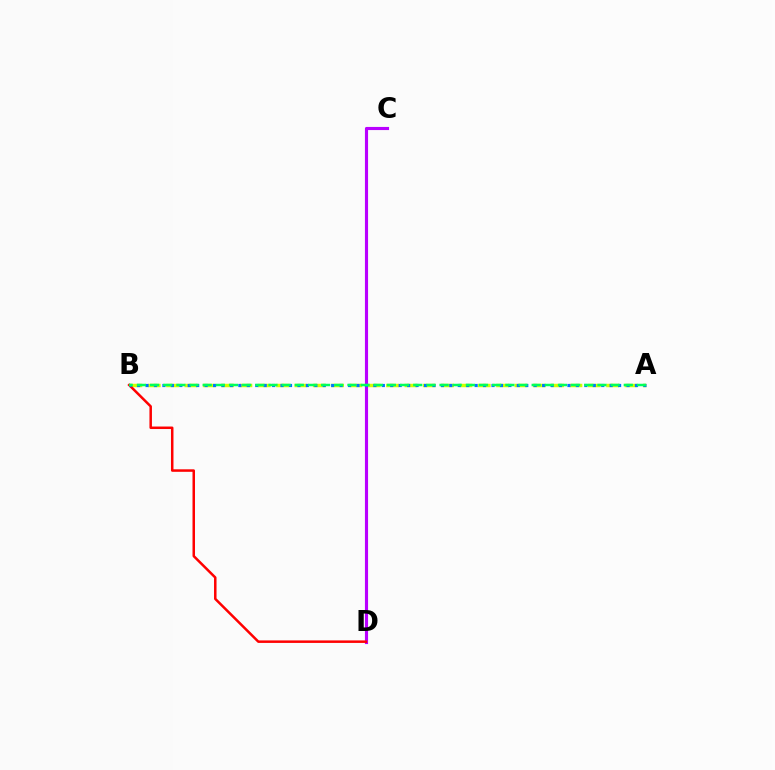{('C', 'D'): [{'color': '#b900ff', 'line_style': 'solid', 'thickness': 2.26}], ('A', 'B'): [{'color': '#d1ff00', 'line_style': 'dashed', 'thickness': 2.49}, {'color': '#0074ff', 'line_style': 'dotted', 'thickness': 2.29}, {'color': '#00ff5c', 'line_style': 'dashed', 'thickness': 1.79}], ('B', 'D'): [{'color': '#ff0000', 'line_style': 'solid', 'thickness': 1.8}]}